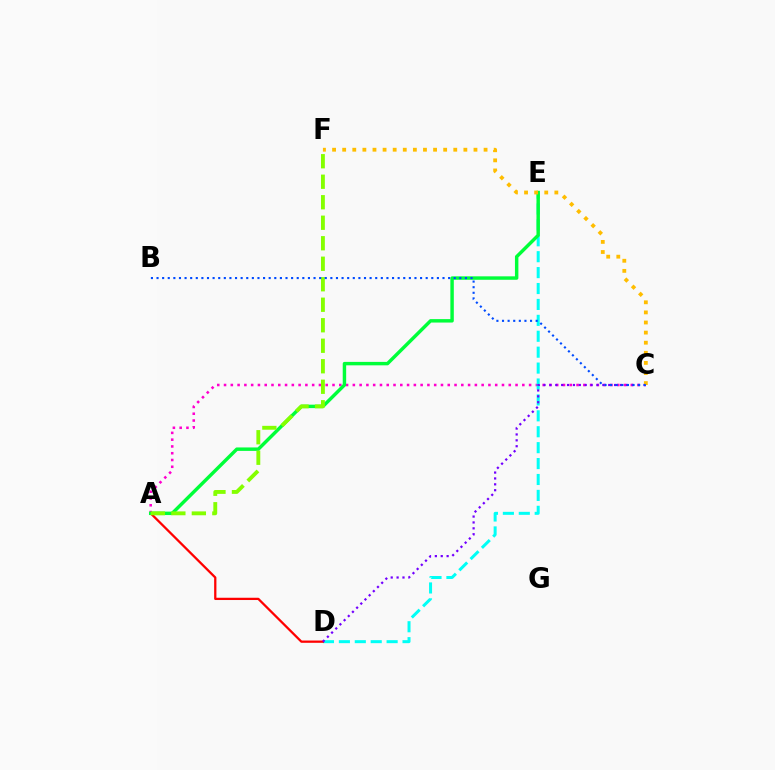{('A', 'C'): [{'color': '#ff00cf', 'line_style': 'dotted', 'thickness': 1.84}], ('D', 'E'): [{'color': '#00fff6', 'line_style': 'dashed', 'thickness': 2.16}], ('A', 'D'): [{'color': '#ff0000', 'line_style': 'solid', 'thickness': 1.63}], ('C', 'D'): [{'color': '#7200ff', 'line_style': 'dotted', 'thickness': 1.6}], ('A', 'E'): [{'color': '#00ff39', 'line_style': 'solid', 'thickness': 2.48}], ('A', 'F'): [{'color': '#84ff00', 'line_style': 'dashed', 'thickness': 2.79}], ('C', 'F'): [{'color': '#ffbd00', 'line_style': 'dotted', 'thickness': 2.74}], ('B', 'C'): [{'color': '#004bff', 'line_style': 'dotted', 'thickness': 1.52}]}